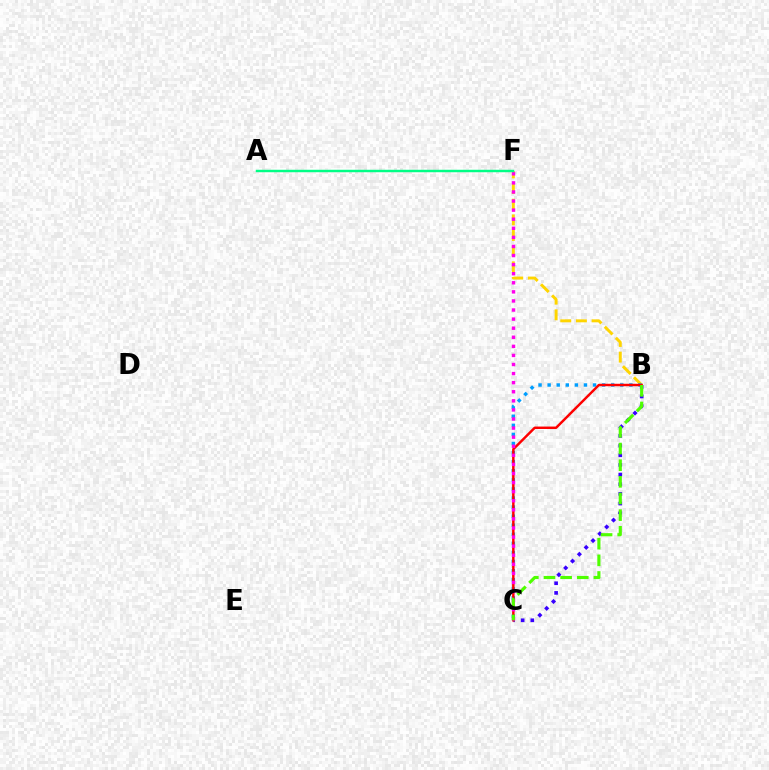{('B', 'C'): [{'color': '#3700ff', 'line_style': 'dotted', 'thickness': 2.62}, {'color': '#009eff', 'line_style': 'dotted', 'thickness': 2.47}, {'color': '#ff0000', 'line_style': 'solid', 'thickness': 1.77}, {'color': '#4fff00', 'line_style': 'dashed', 'thickness': 2.26}], ('B', 'F'): [{'color': '#ffd500', 'line_style': 'dashed', 'thickness': 2.13}], ('C', 'F'): [{'color': '#ff00ed', 'line_style': 'dotted', 'thickness': 2.47}], ('A', 'F'): [{'color': '#00ff86', 'line_style': 'solid', 'thickness': 1.77}]}